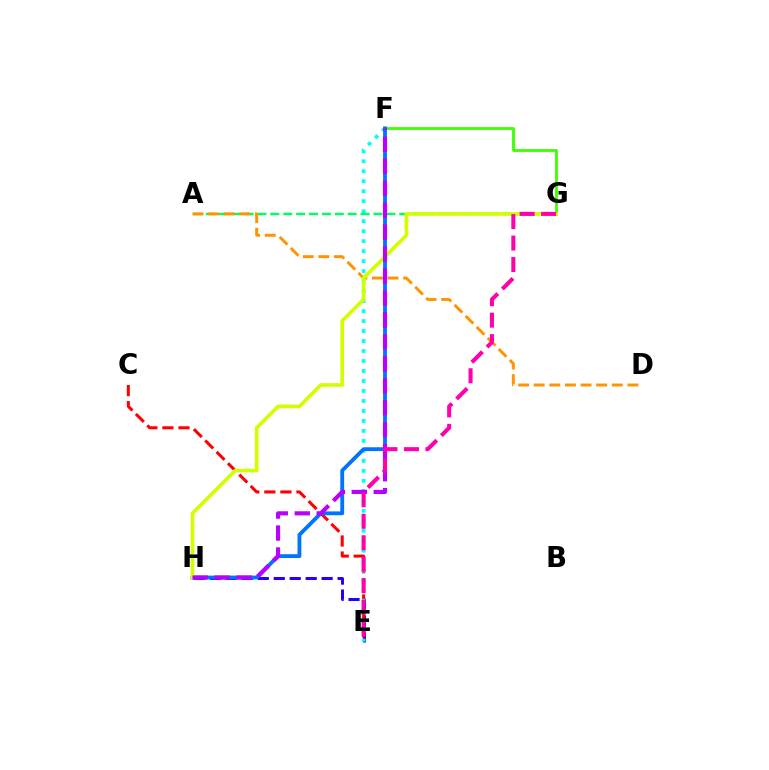{('E', 'H'): [{'color': '#2500ff', 'line_style': 'dashed', 'thickness': 2.17}], ('C', 'E'): [{'color': '#ff0000', 'line_style': 'dashed', 'thickness': 2.18}], ('E', 'F'): [{'color': '#00fff6', 'line_style': 'dotted', 'thickness': 2.71}], ('A', 'G'): [{'color': '#00ff5c', 'line_style': 'dashed', 'thickness': 1.75}], ('F', 'G'): [{'color': '#3dff00', 'line_style': 'solid', 'thickness': 2.01}], ('A', 'D'): [{'color': '#ff9400', 'line_style': 'dashed', 'thickness': 2.12}], ('F', 'H'): [{'color': '#0074ff', 'line_style': 'solid', 'thickness': 2.76}, {'color': '#b900ff', 'line_style': 'dashed', 'thickness': 2.98}], ('G', 'H'): [{'color': '#d1ff00', 'line_style': 'solid', 'thickness': 2.62}], ('E', 'G'): [{'color': '#ff00ac', 'line_style': 'dashed', 'thickness': 2.92}]}